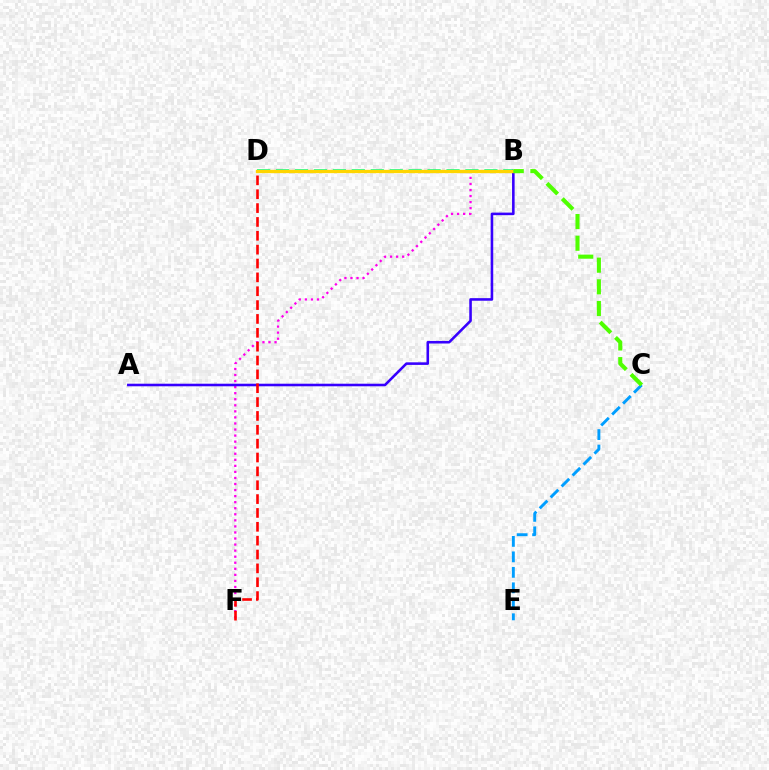{('B', 'F'): [{'color': '#ff00ed', 'line_style': 'dotted', 'thickness': 1.65}], ('B', 'D'): [{'color': '#00ff86', 'line_style': 'dashed', 'thickness': 2.57}, {'color': '#ffd500', 'line_style': 'solid', 'thickness': 2.38}], ('A', 'B'): [{'color': '#3700ff', 'line_style': 'solid', 'thickness': 1.86}], ('C', 'E'): [{'color': '#009eff', 'line_style': 'dashed', 'thickness': 2.1}], ('D', 'F'): [{'color': '#ff0000', 'line_style': 'dashed', 'thickness': 1.88}], ('B', 'C'): [{'color': '#4fff00', 'line_style': 'dashed', 'thickness': 2.94}]}